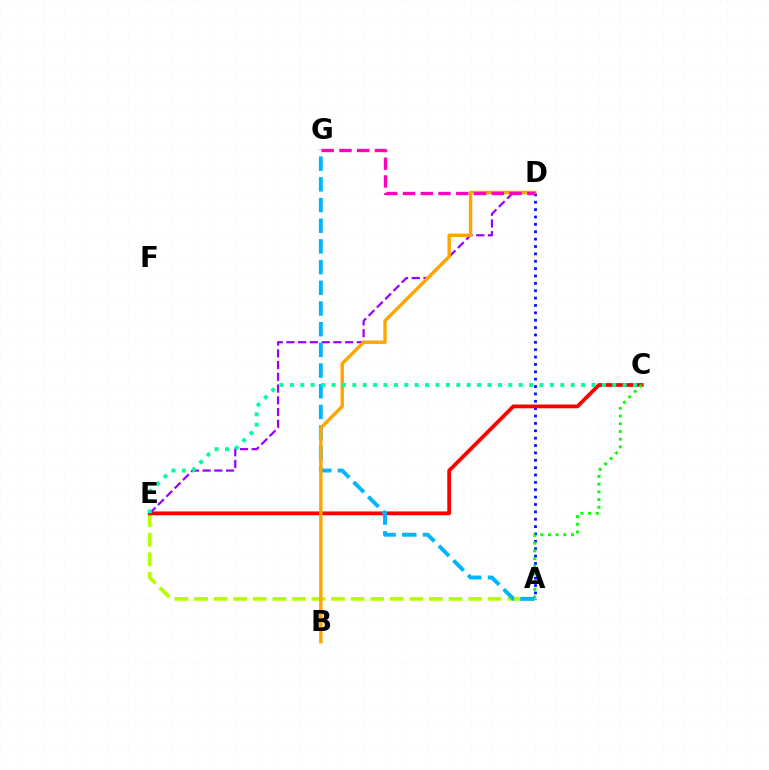{('A', 'D'): [{'color': '#0010ff', 'line_style': 'dotted', 'thickness': 2.0}], ('A', 'E'): [{'color': '#b3ff00', 'line_style': 'dashed', 'thickness': 2.66}], ('C', 'E'): [{'color': '#ff0000', 'line_style': 'solid', 'thickness': 2.73}, {'color': '#00ff9d', 'line_style': 'dotted', 'thickness': 2.83}], ('D', 'E'): [{'color': '#9b00ff', 'line_style': 'dashed', 'thickness': 1.6}], ('A', 'C'): [{'color': '#08ff00', 'line_style': 'dotted', 'thickness': 2.09}], ('A', 'G'): [{'color': '#00b5ff', 'line_style': 'dashed', 'thickness': 2.81}], ('B', 'D'): [{'color': '#ffa500', 'line_style': 'solid', 'thickness': 2.46}], ('D', 'G'): [{'color': '#ff00bd', 'line_style': 'dashed', 'thickness': 2.41}]}